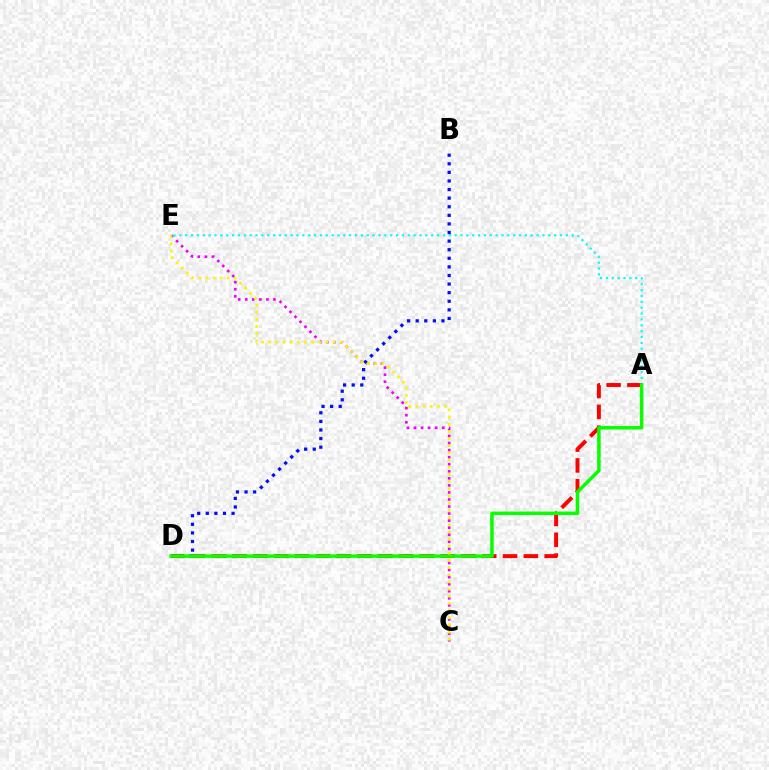{('C', 'E'): [{'color': '#ee00ff', 'line_style': 'dotted', 'thickness': 1.92}, {'color': '#fcf500', 'line_style': 'dotted', 'thickness': 1.95}], ('A', 'E'): [{'color': '#00fff6', 'line_style': 'dotted', 'thickness': 1.59}], ('B', 'D'): [{'color': '#0010ff', 'line_style': 'dotted', 'thickness': 2.33}], ('A', 'D'): [{'color': '#ff0000', 'line_style': 'dashed', 'thickness': 2.83}, {'color': '#08ff00', 'line_style': 'solid', 'thickness': 2.53}]}